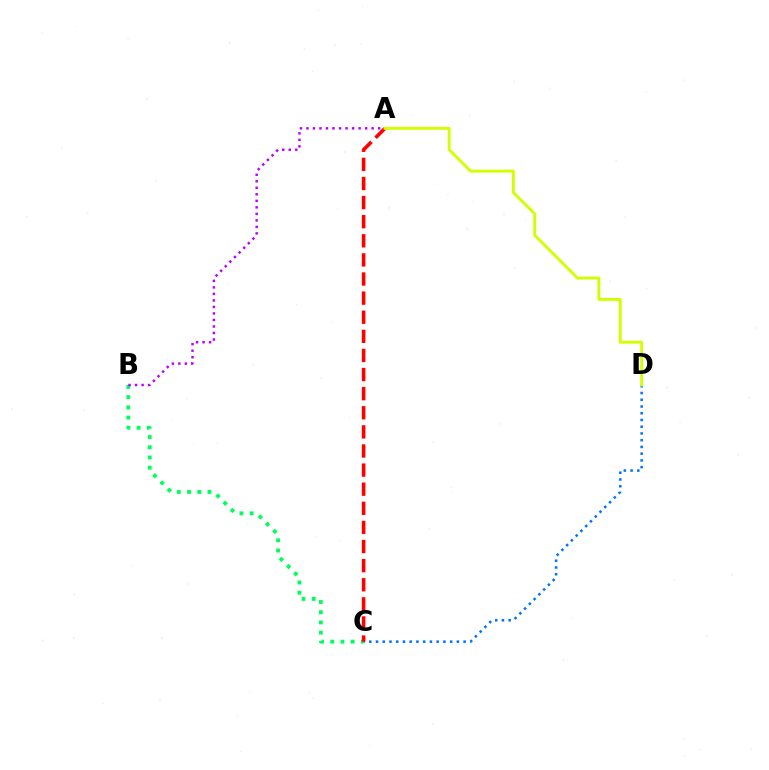{('B', 'C'): [{'color': '#00ff5c', 'line_style': 'dotted', 'thickness': 2.77}], ('C', 'D'): [{'color': '#0074ff', 'line_style': 'dotted', 'thickness': 1.83}], ('A', 'C'): [{'color': '#ff0000', 'line_style': 'dashed', 'thickness': 2.6}], ('A', 'B'): [{'color': '#b900ff', 'line_style': 'dotted', 'thickness': 1.77}], ('A', 'D'): [{'color': '#d1ff00', 'line_style': 'solid', 'thickness': 2.09}]}